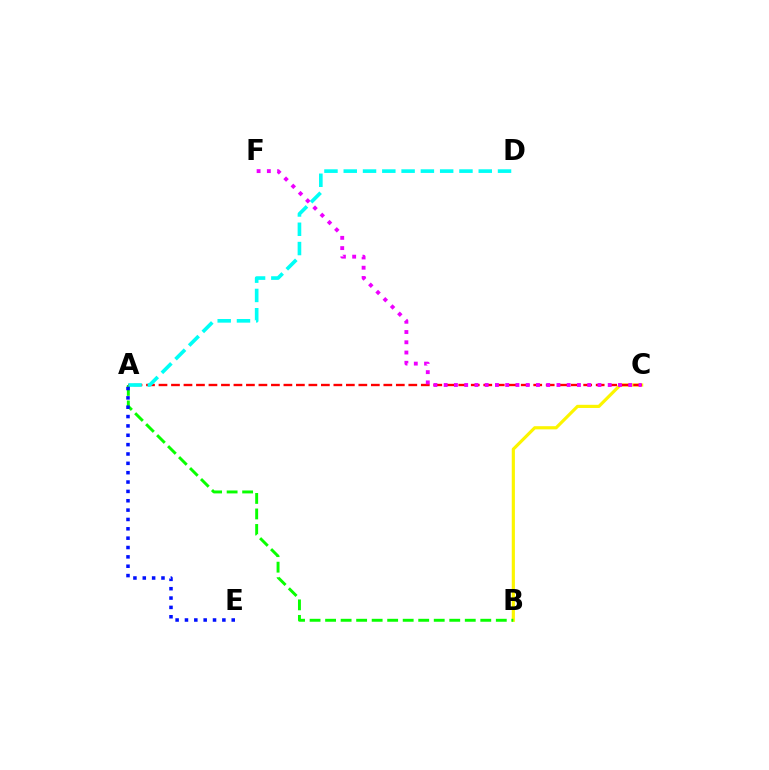{('B', 'C'): [{'color': '#fcf500', 'line_style': 'solid', 'thickness': 2.28}], ('A', 'B'): [{'color': '#08ff00', 'line_style': 'dashed', 'thickness': 2.11}], ('A', 'C'): [{'color': '#ff0000', 'line_style': 'dashed', 'thickness': 1.7}], ('A', 'D'): [{'color': '#00fff6', 'line_style': 'dashed', 'thickness': 2.62}], ('C', 'F'): [{'color': '#ee00ff', 'line_style': 'dotted', 'thickness': 2.79}], ('A', 'E'): [{'color': '#0010ff', 'line_style': 'dotted', 'thickness': 2.54}]}